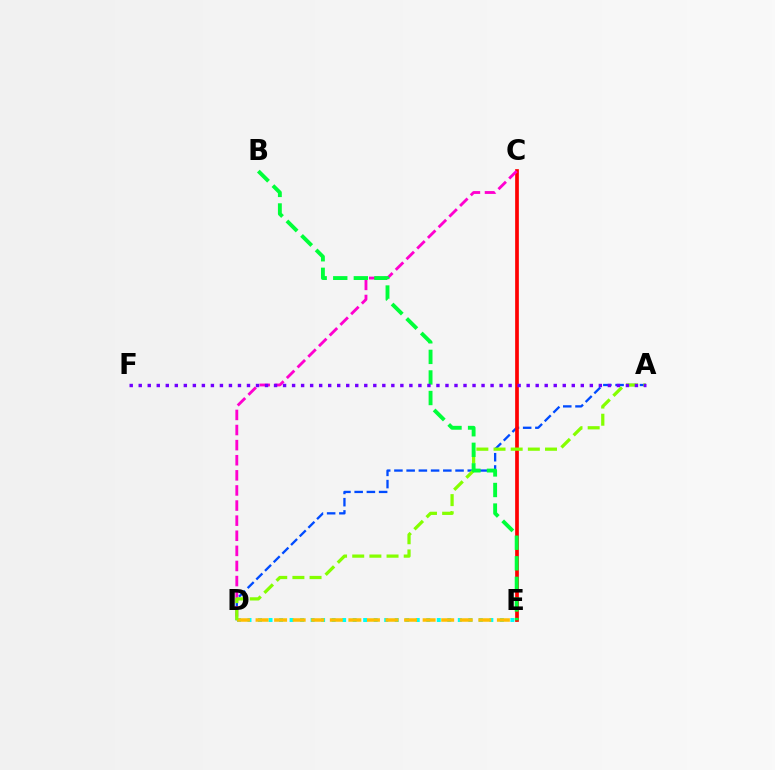{('A', 'D'): [{'color': '#004bff', 'line_style': 'dashed', 'thickness': 1.66}, {'color': '#84ff00', 'line_style': 'dashed', 'thickness': 2.33}], ('D', 'E'): [{'color': '#00fff6', 'line_style': 'dotted', 'thickness': 2.86}, {'color': '#ffbd00', 'line_style': 'dashed', 'thickness': 2.52}], ('C', 'E'): [{'color': '#ff0000', 'line_style': 'solid', 'thickness': 2.67}], ('C', 'D'): [{'color': '#ff00cf', 'line_style': 'dashed', 'thickness': 2.05}], ('B', 'E'): [{'color': '#00ff39', 'line_style': 'dashed', 'thickness': 2.79}], ('A', 'F'): [{'color': '#7200ff', 'line_style': 'dotted', 'thickness': 2.45}]}